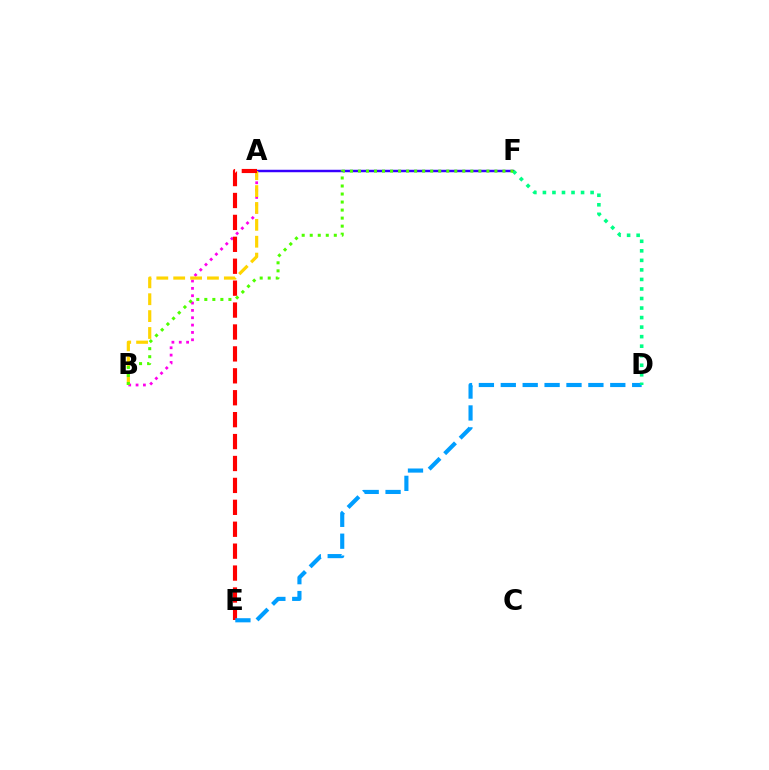{('A', 'B'): [{'color': '#ff00ed', 'line_style': 'dotted', 'thickness': 2.0}, {'color': '#ffd500', 'line_style': 'dashed', 'thickness': 2.29}], ('A', 'F'): [{'color': '#3700ff', 'line_style': 'solid', 'thickness': 1.77}], ('A', 'E'): [{'color': '#ff0000', 'line_style': 'dashed', 'thickness': 2.98}], ('D', 'E'): [{'color': '#009eff', 'line_style': 'dashed', 'thickness': 2.98}], ('D', 'F'): [{'color': '#00ff86', 'line_style': 'dotted', 'thickness': 2.59}], ('B', 'F'): [{'color': '#4fff00', 'line_style': 'dotted', 'thickness': 2.18}]}